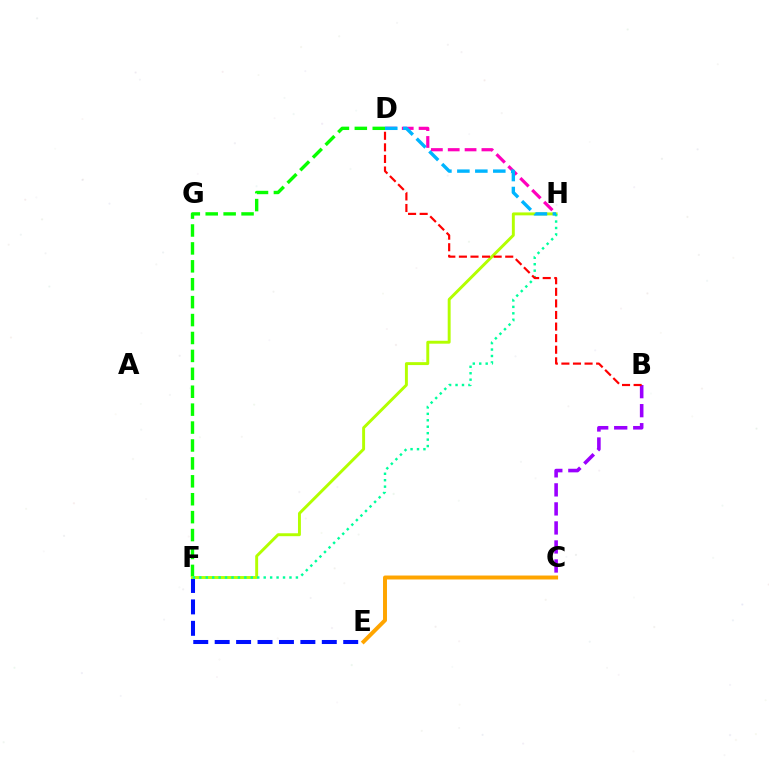{('E', 'F'): [{'color': '#0010ff', 'line_style': 'dashed', 'thickness': 2.91}], ('D', 'H'): [{'color': '#ff00bd', 'line_style': 'dashed', 'thickness': 2.29}, {'color': '#00b5ff', 'line_style': 'dashed', 'thickness': 2.44}], ('D', 'F'): [{'color': '#08ff00', 'line_style': 'dashed', 'thickness': 2.43}], ('F', 'H'): [{'color': '#b3ff00', 'line_style': 'solid', 'thickness': 2.1}, {'color': '#00ff9d', 'line_style': 'dotted', 'thickness': 1.75}], ('B', 'C'): [{'color': '#9b00ff', 'line_style': 'dashed', 'thickness': 2.59}], ('C', 'E'): [{'color': '#ffa500', 'line_style': 'solid', 'thickness': 2.84}], ('B', 'D'): [{'color': '#ff0000', 'line_style': 'dashed', 'thickness': 1.57}]}